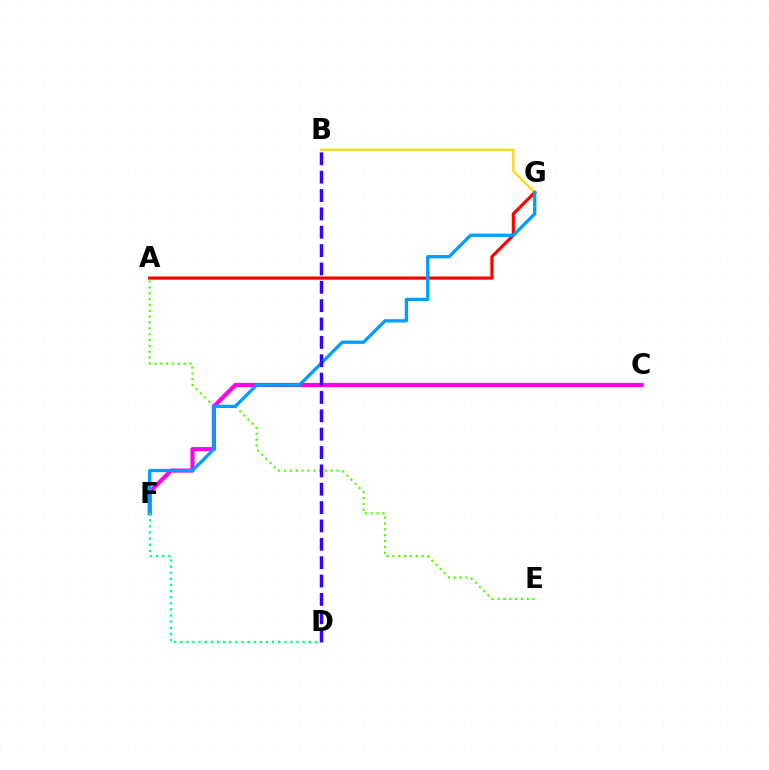{('A', 'E'): [{'color': '#4fff00', 'line_style': 'dotted', 'thickness': 1.59}], ('C', 'F'): [{'color': '#ff00ed', 'line_style': 'solid', 'thickness': 2.98}], ('A', 'G'): [{'color': '#ff0000', 'line_style': 'solid', 'thickness': 2.28}], ('B', 'G'): [{'color': '#ffd500', 'line_style': 'solid', 'thickness': 1.58}], ('F', 'G'): [{'color': '#009eff', 'line_style': 'solid', 'thickness': 2.37}], ('D', 'F'): [{'color': '#00ff86', 'line_style': 'dotted', 'thickness': 1.66}], ('B', 'D'): [{'color': '#3700ff', 'line_style': 'dashed', 'thickness': 2.49}]}